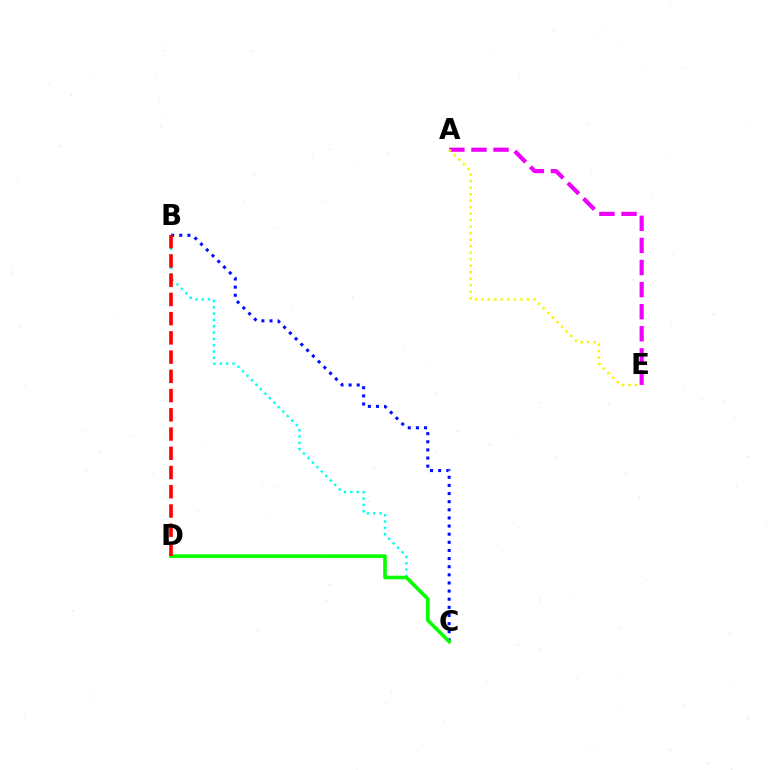{('B', 'C'): [{'color': '#0010ff', 'line_style': 'dotted', 'thickness': 2.21}, {'color': '#00fff6', 'line_style': 'dotted', 'thickness': 1.72}], ('A', 'E'): [{'color': '#ee00ff', 'line_style': 'dashed', 'thickness': 3.0}, {'color': '#fcf500', 'line_style': 'dotted', 'thickness': 1.77}], ('C', 'D'): [{'color': '#08ff00', 'line_style': 'solid', 'thickness': 2.61}], ('B', 'D'): [{'color': '#ff0000', 'line_style': 'dashed', 'thickness': 2.61}]}